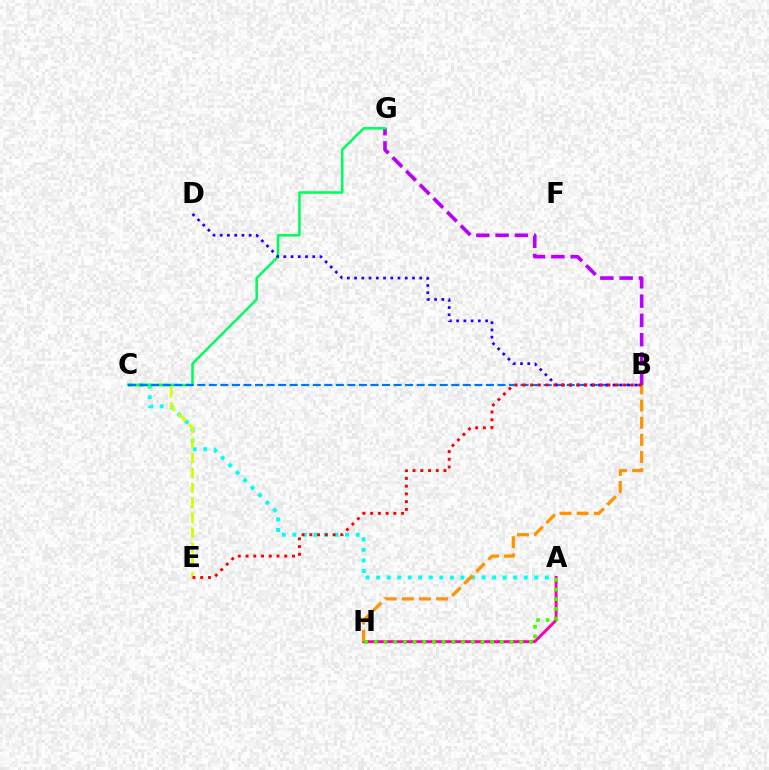{('A', 'C'): [{'color': '#00fff6', 'line_style': 'dotted', 'thickness': 2.87}], ('C', 'E'): [{'color': '#d1ff00', 'line_style': 'dashed', 'thickness': 2.03}], ('B', 'G'): [{'color': '#b900ff', 'line_style': 'dashed', 'thickness': 2.62}], ('C', 'G'): [{'color': '#00ff5c', 'line_style': 'solid', 'thickness': 1.84}], ('A', 'H'): [{'color': '#ff00ac', 'line_style': 'solid', 'thickness': 2.13}, {'color': '#3dff00', 'line_style': 'dotted', 'thickness': 2.63}], ('B', 'H'): [{'color': '#ff9400', 'line_style': 'dashed', 'thickness': 2.33}], ('B', 'C'): [{'color': '#0074ff', 'line_style': 'dashed', 'thickness': 1.57}], ('B', 'D'): [{'color': '#2500ff', 'line_style': 'dotted', 'thickness': 1.97}], ('B', 'E'): [{'color': '#ff0000', 'line_style': 'dotted', 'thickness': 2.1}]}